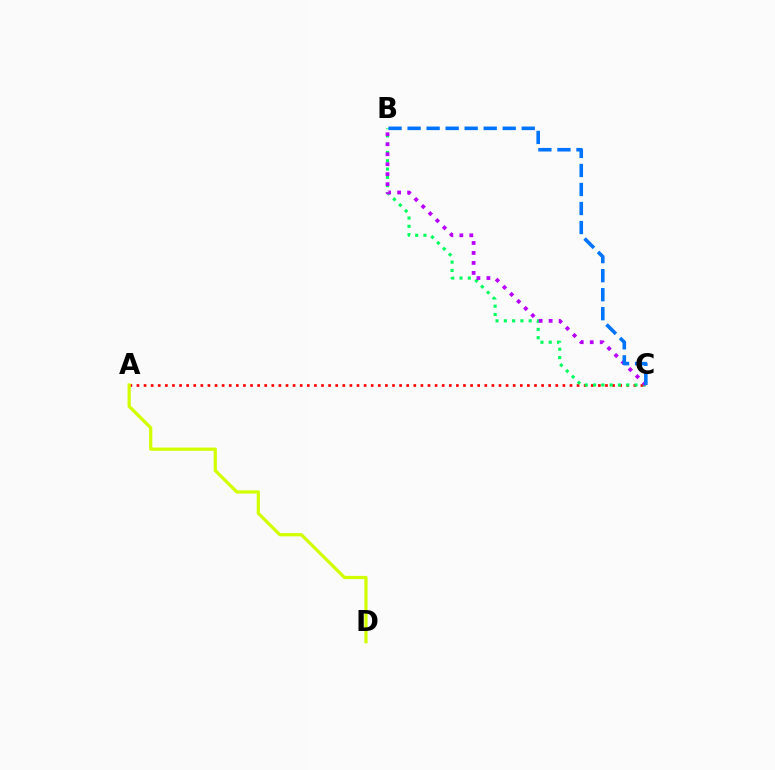{('A', 'C'): [{'color': '#ff0000', 'line_style': 'dotted', 'thickness': 1.93}], ('B', 'C'): [{'color': '#00ff5c', 'line_style': 'dotted', 'thickness': 2.25}, {'color': '#b900ff', 'line_style': 'dotted', 'thickness': 2.71}, {'color': '#0074ff', 'line_style': 'dashed', 'thickness': 2.58}], ('A', 'D'): [{'color': '#d1ff00', 'line_style': 'solid', 'thickness': 2.33}]}